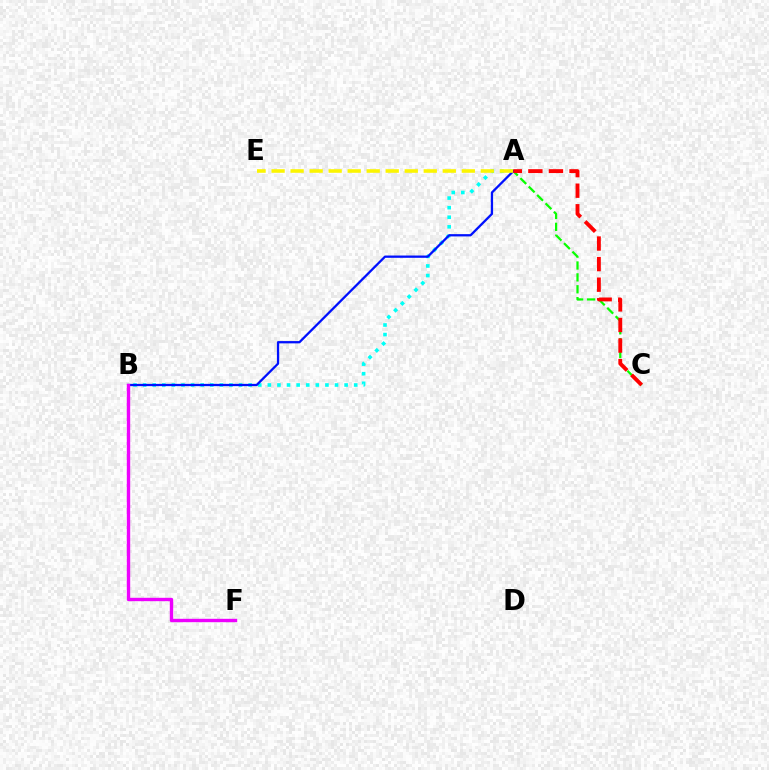{('A', 'C'): [{'color': '#08ff00', 'line_style': 'dashed', 'thickness': 1.61}, {'color': '#ff0000', 'line_style': 'dashed', 'thickness': 2.79}], ('A', 'B'): [{'color': '#00fff6', 'line_style': 'dotted', 'thickness': 2.61}, {'color': '#0010ff', 'line_style': 'solid', 'thickness': 1.64}], ('A', 'E'): [{'color': '#fcf500', 'line_style': 'dashed', 'thickness': 2.58}], ('B', 'F'): [{'color': '#ee00ff', 'line_style': 'solid', 'thickness': 2.44}]}